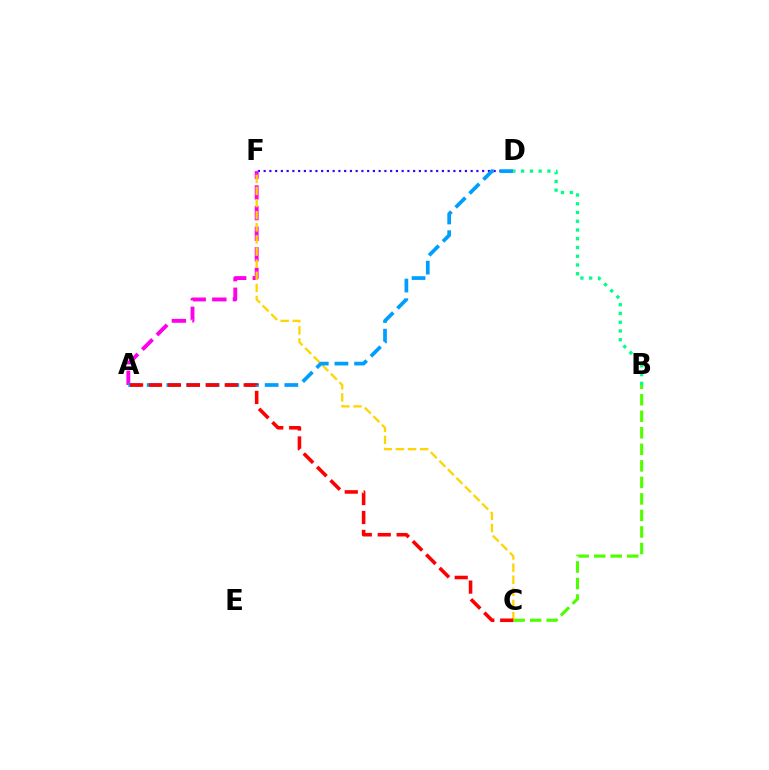{('B', 'C'): [{'color': '#4fff00', 'line_style': 'dashed', 'thickness': 2.25}], ('D', 'F'): [{'color': '#3700ff', 'line_style': 'dotted', 'thickness': 1.56}], ('A', 'F'): [{'color': '#ff00ed', 'line_style': 'dashed', 'thickness': 2.8}], ('C', 'F'): [{'color': '#ffd500', 'line_style': 'dashed', 'thickness': 1.65}], ('A', 'D'): [{'color': '#009eff', 'line_style': 'dashed', 'thickness': 2.67}], ('A', 'C'): [{'color': '#ff0000', 'line_style': 'dashed', 'thickness': 2.57}], ('B', 'D'): [{'color': '#00ff86', 'line_style': 'dotted', 'thickness': 2.38}]}